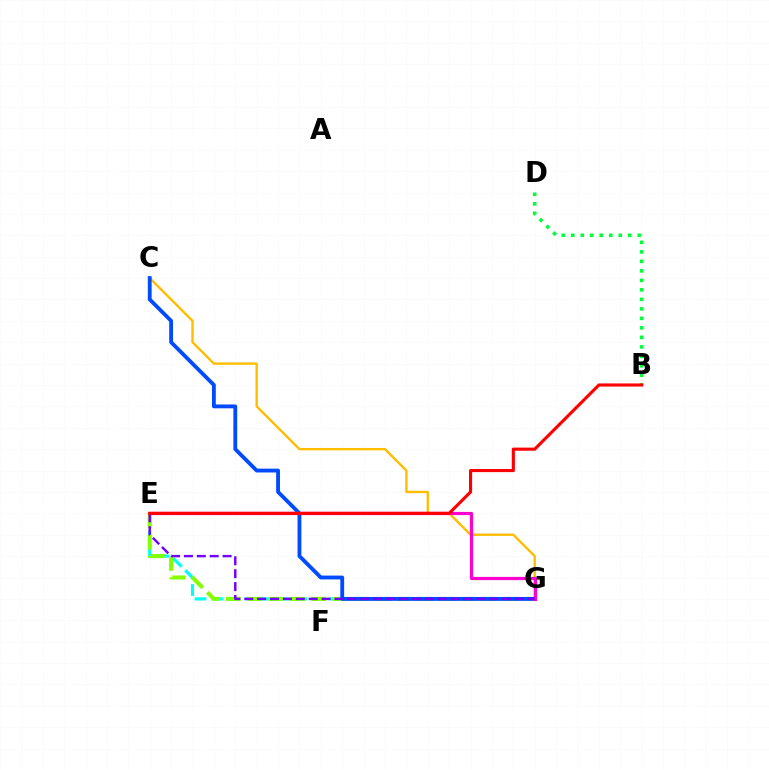{('E', 'G'): [{'color': '#00fff6', 'line_style': 'dashed', 'thickness': 2.29}, {'color': '#84ff00', 'line_style': 'dashed', 'thickness': 2.9}, {'color': '#ff00cf', 'line_style': 'solid', 'thickness': 2.29}, {'color': '#7200ff', 'line_style': 'dashed', 'thickness': 1.75}], ('C', 'G'): [{'color': '#ffbd00', 'line_style': 'solid', 'thickness': 1.71}, {'color': '#004bff', 'line_style': 'solid', 'thickness': 2.76}], ('B', 'D'): [{'color': '#00ff39', 'line_style': 'dotted', 'thickness': 2.58}], ('B', 'E'): [{'color': '#ff0000', 'line_style': 'solid', 'thickness': 2.24}]}